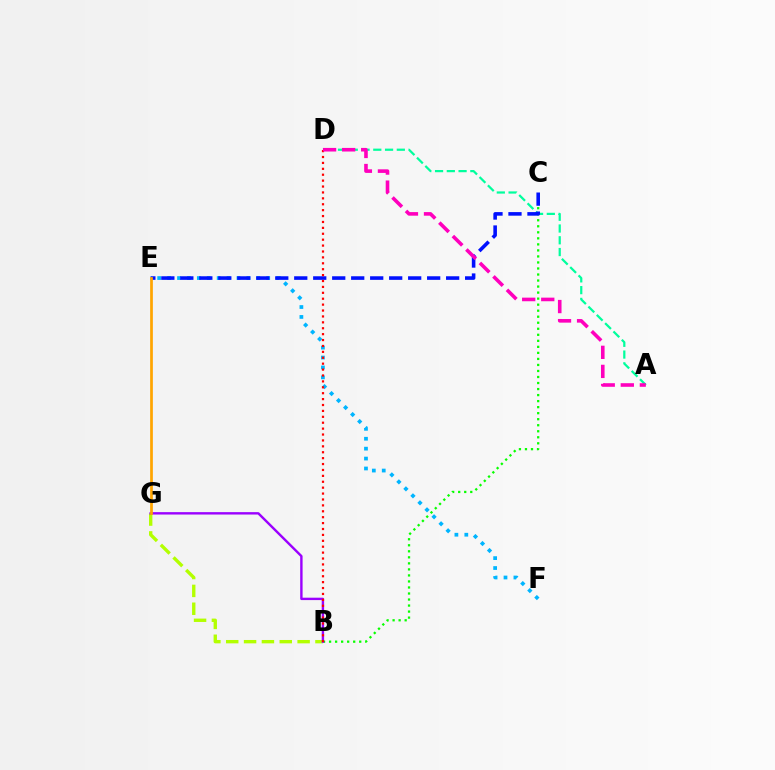{('B', 'G'): [{'color': '#b3ff00', 'line_style': 'dashed', 'thickness': 2.42}, {'color': '#9b00ff', 'line_style': 'solid', 'thickness': 1.73}], ('E', 'F'): [{'color': '#00b5ff', 'line_style': 'dotted', 'thickness': 2.69}], ('A', 'D'): [{'color': '#00ff9d', 'line_style': 'dashed', 'thickness': 1.6}, {'color': '#ff00bd', 'line_style': 'dashed', 'thickness': 2.59}], ('B', 'C'): [{'color': '#08ff00', 'line_style': 'dotted', 'thickness': 1.64}], ('C', 'E'): [{'color': '#0010ff', 'line_style': 'dashed', 'thickness': 2.58}], ('B', 'D'): [{'color': '#ff0000', 'line_style': 'dotted', 'thickness': 1.6}], ('E', 'G'): [{'color': '#ffa500', 'line_style': 'solid', 'thickness': 1.96}]}